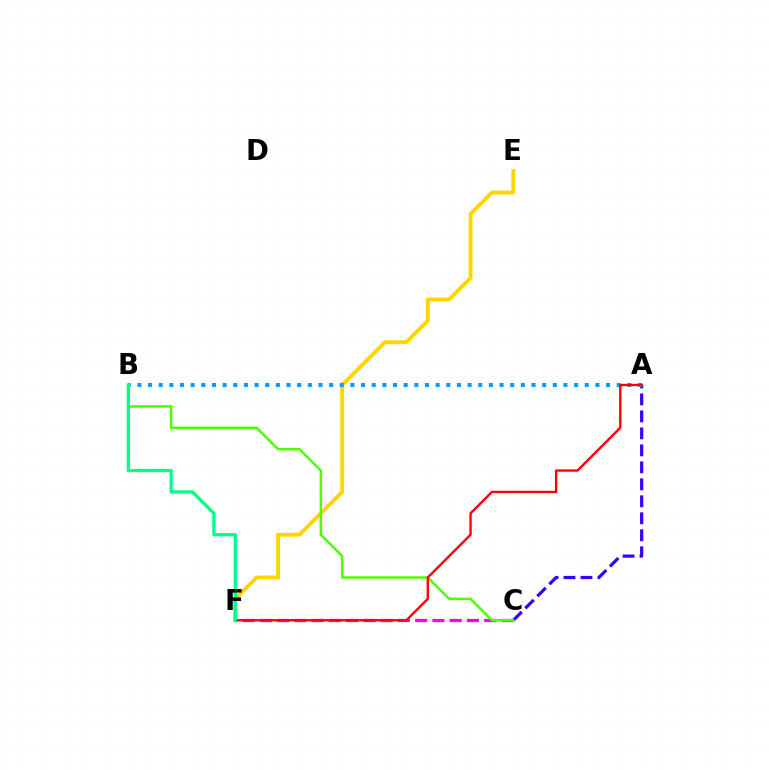{('E', 'F'): [{'color': '#ffd500', 'line_style': 'solid', 'thickness': 2.8}], ('A', 'C'): [{'color': '#3700ff', 'line_style': 'dashed', 'thickness': 2.31}], ('C', 'F'): [{'color': '#ff00ed', 'line_style': 'dashed', 'thickness': 2.34}], ('B', 'C'): [{'color': '#4fff00', 'line_style': 'solid', 'thickness': 1.81}], ('A', 'B'): [{'color': '#009eff', 'line_style': 'dotted', 'thickness': 2.89}], ('A', 'F'): [{'color': '#ff0000', 'line_style': 'solid', 'thickness': 1.71}], ('B', 'F'): [{'color': '#00ff86', 'line_style': 'solid', 'thickness': 2.36}]}